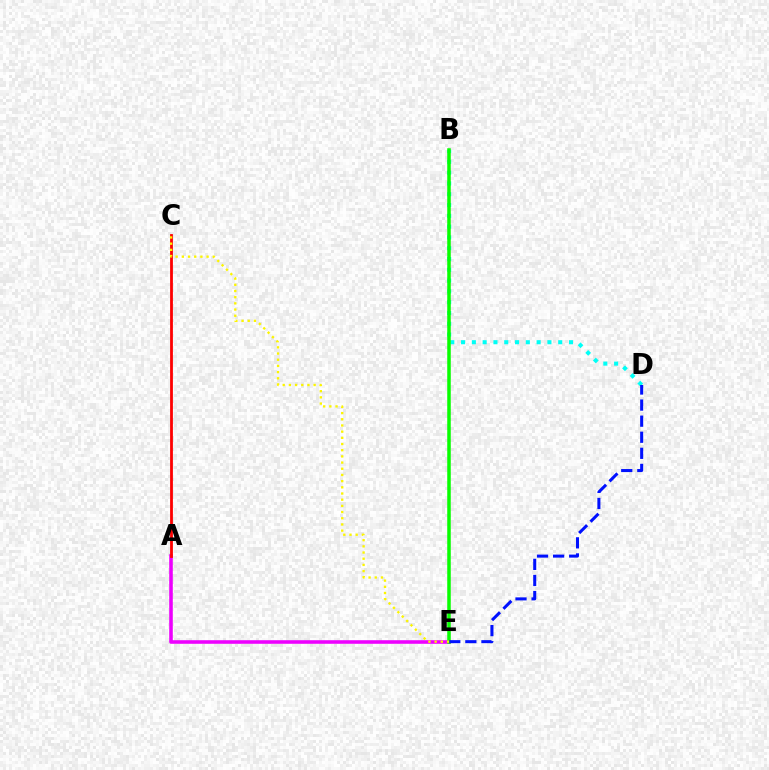{('B', 'D'): [{'color': '#00fff6', 'line_style': 'dotted', 'thickness': 2.93}], ('A', 'E'): [{'color': '#ee00ff', 'line_style': 'solid', 'thickness': 2.57}], ('B', 'E'): [{'color': '#08ff00', 'line_style': 'solid', 'thickness': 2.53}], ('D', 'E'): [{'color': '#0010ff', 'line_style': 'dashed', 'thickness': 2.18}], ('A', 'C'): [{'color': '#ff0000', 'line_style': 'solid', 'thickness': 2.02}], ('C', 'E'): [{'color': '#fcf500', 'line_style': 'dotted', 'thickness': 1.68}]}